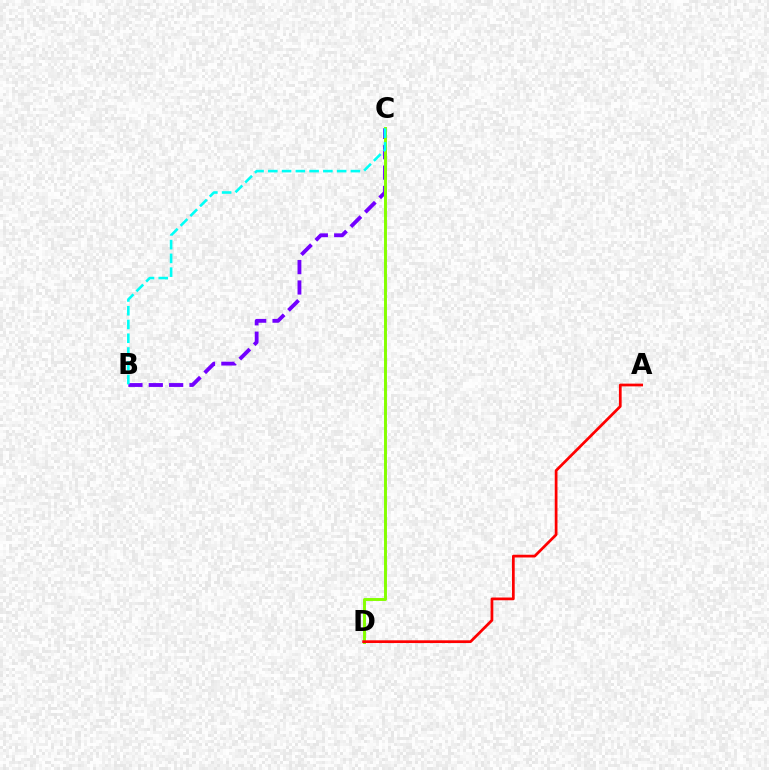{('B', 'C'): [{'color': '#7200ff', 'line_style': 'dashed', 'thickness': 2.77}, {'color': '#00fff6', 'line_style': 'dashed', 'thickness': 1.87}], ('C', 'D'): [{'color': '#84ff00', 'line_style': 'solid', 'thickness': 2.11}], ('A', 'D'): [{'color': '#ff0000', 'line_style': 'solid', 'thickness': 1.97}]}